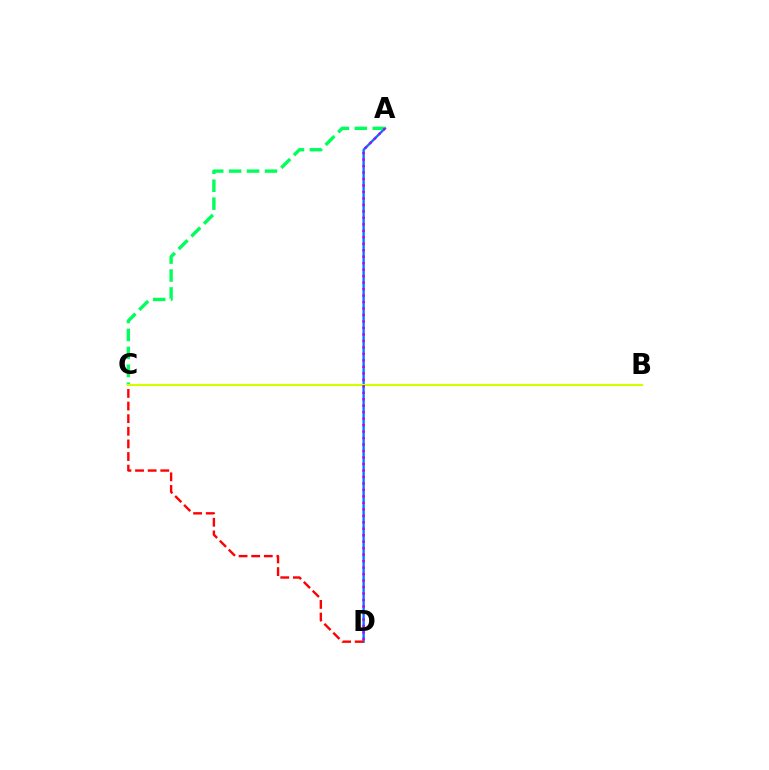{('A', 'D'): [{'color': '#0074ff', 'line_style': 'solid', 'thickness': 1.68}, {'color': '#b900ff', 'line_style': 'dotted', 'thickness': 1.76}], ('C', 'D'): [{'color': '#ff0000', 'line_style': 'dashed', 'thickness': 1.71}], ('A', 'C'): [{'color': '#00ff5c', 'line_style': 'dashed', 'thickness': 2.44}], ('B', 'C'): [{'color': '#d1ff00', 'line_style': 'solid', 'thickness': 1.59}]}